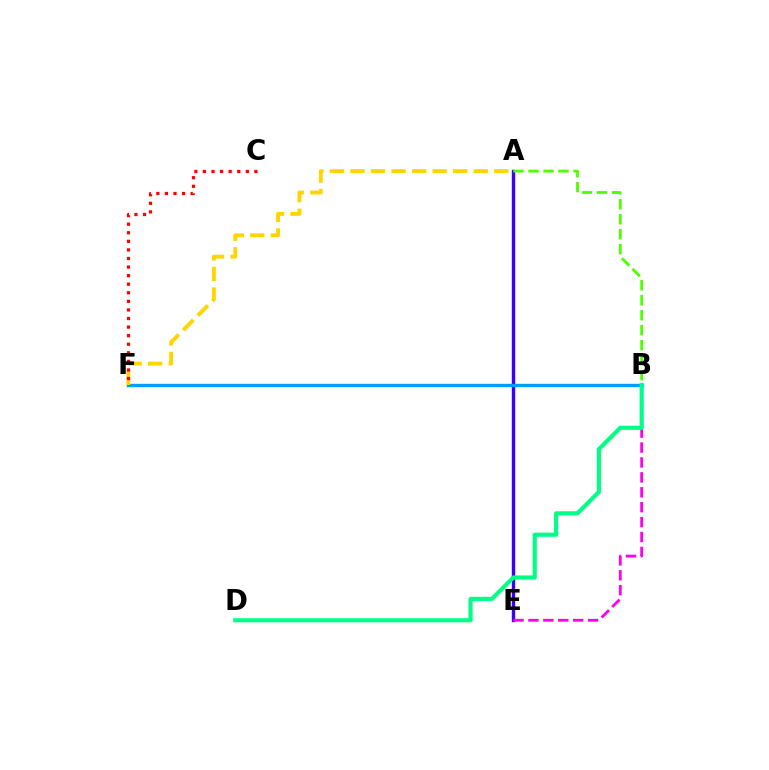{('A', 'E'): [{'color': '#3700ff', 'line_style': 'solid', 'thickness': 2.43}], ('B', 'F'): [{'color': '#009eff', 'line_style': 'solid', 'thickness': 2.41}], ('A', 'F'): [{'color': '#ffd500', 'line_style': 'dashed', 'thickness': 2.79}], ('C', 'F'): [{'color': '#ff0000', 'line_style': 'dotted', 'thickness': 2.33}], ('B', 'E'): [{'color': '#ff00ed', 'line_style': 'dashed', 'thickness': 2.03}], ('B', 'D'): [{'color': '#00ff86', 'line_style': 'solid', 'thickness': 2.99}], ('A', 'B'): [{'color': '#4fff00', 'line_style': 'dashed', 'thickness': 2.04}]}